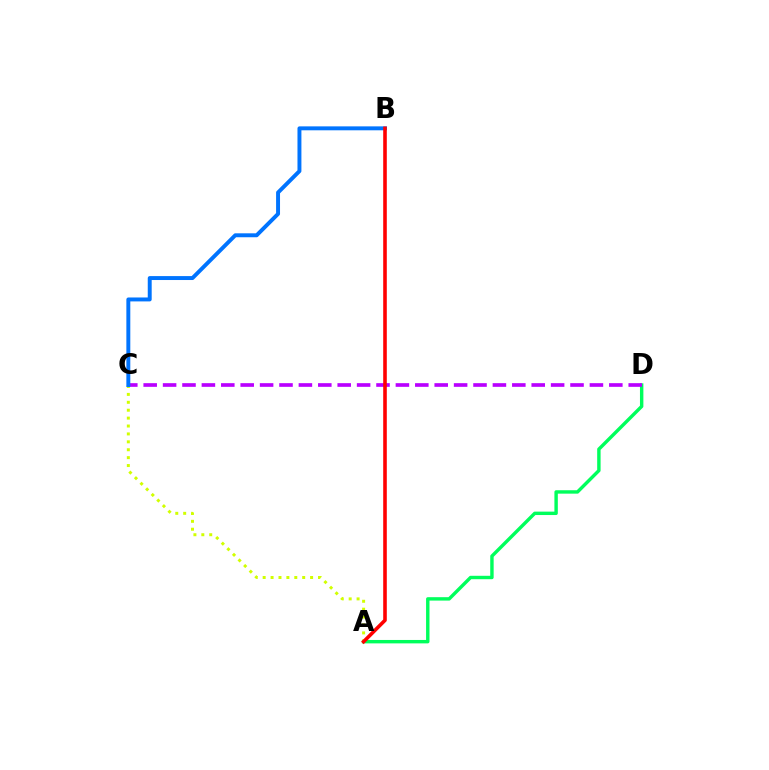{('A', 'D'): [{'color': '#00ff5c', 'line_style': 'solid', 'thickness': 2.46}], ('A', 'C'): [{'color': '#d1ff00', 'line_style': 'dotted', 'thickness': 2.15}], ('C', 'D'): [{'color': '#b900ff', 'line_style': 'dashed', 'thickness': 2.64}], ('B', 'C'): [{'color': '#0074ff', 'line_style': 'solid', 'thickness': 2.83}], ('A', 'B'): [{'color': '#ff0000', 'line_style': 'solid', 'thickness': 2.59}]}